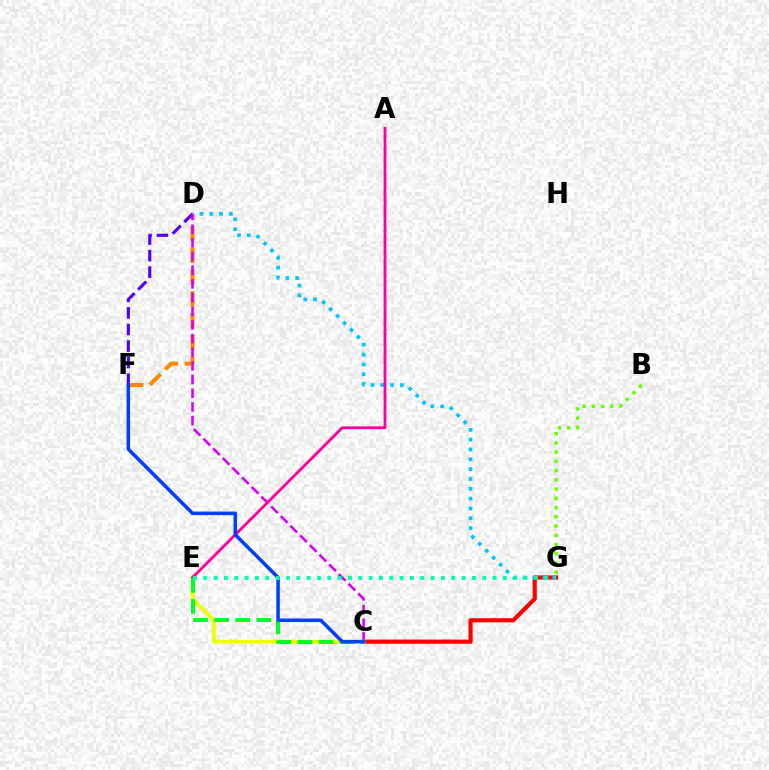{('D', 'F'): [{'color': '#ff8800', 'line_style': 'dashed', 'thickness': 2.95}, {'color': '#4f00ff', 'line_style': 'dashed', 'thickness': 2.25}], ('C', 'G'): [{'color': '#ff0000', 'line_style': 'solid', 'thickness': 2.99}], ('D', 'G'): [{'color': '#00c7ff', 'line_style': 'dotted', 'thickness': 2.67}], ('C', 'D'): [{'color': '#d600ff', 'line_style': 'dashed', 'thickness': 1.86}], ('C', 'E'): [{'color': '#eeff00', 'line_style': 'solid', 'thickness': 2.68}, {'color': '#00ff27', 'line_style': 'dashed', 'thickness': 2.87}], ('B', 'G'): [{'color': '#66ff00', 'line_style': 'dotted', 'thickness': 2.51}], ('A', 'E'): [{'color': '#ff00a0', 'line_style': 'solid', 'thickness': 2.04}], ('C', 'F'): [{'color': '#003fff', 'line_style': 'solid', 'thickness': 2.54}], ('E', 'G'): [{'color': '#00ffaf', 'line_style': 'dotted', 'thickness': 2.81}]}